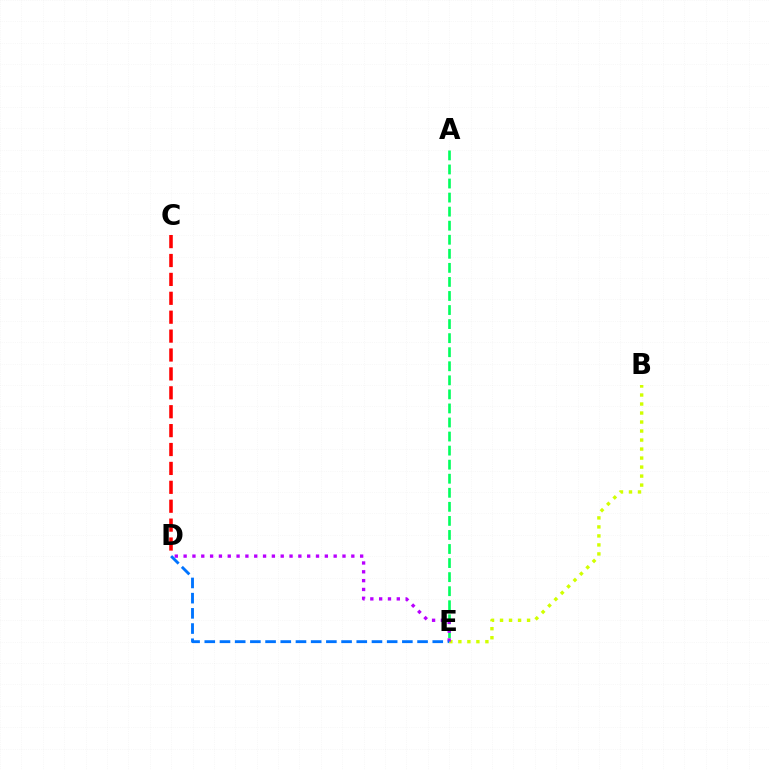{('B', 'E'): [{'color': '#d1ff00', 'line_style': 'dotted', 'thickness': 2.45}], ('A', 'E'): [{'color': '#00ff5c', 'line_style': 'dashed', 'thickness': 1.91}], ('D', 'E'): [{'color': '#b900ff', 'line_style': 'dotted', 'thickness': 2.4}, {'color': '#0074ff', 'line_style': 'dashed', 'thickness': 2.06}], ('C', 'D'): [{'color': '#ff0000', 'line_style': 'dashed', 'thickness': 2.57}]}